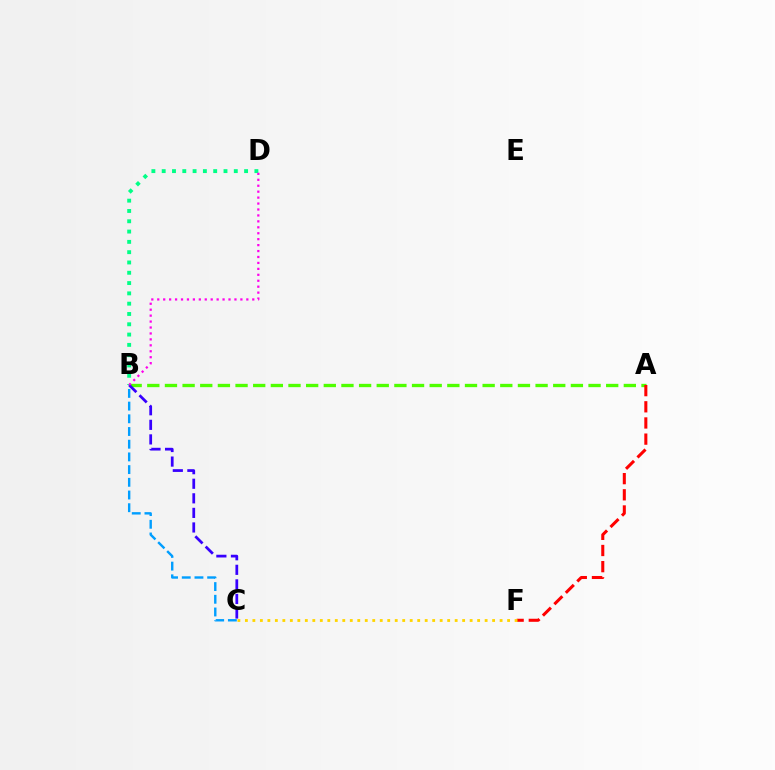{('B', 'C'): [{'color': '#009eff', 'line_style': 'dashed', 'thickness': 1.73}, {'color': '#3700ff', 'line_style': 'dashed', 'thickness': 1.98}], ('B', 'D'): [{'color': '#00ff86', 'line_style': 'dotted', 'thickness': 2.8}, {'color': '#ff00ed', 'line_style': 'dotted', 'thickness': 1.61}], ('A', 'B'): [{'color': '#4fff00', 'line_style': 'dashed', 'thickness': 2.4}], ('A', 'F'): [{'color': '#ff0000', 'line_style': 'dashed', 'thickness': 2.2}], ('C', 'F'): [{'color': '#ffd500', 'line_style': 'dotted', 'thickness': 2.04}]}